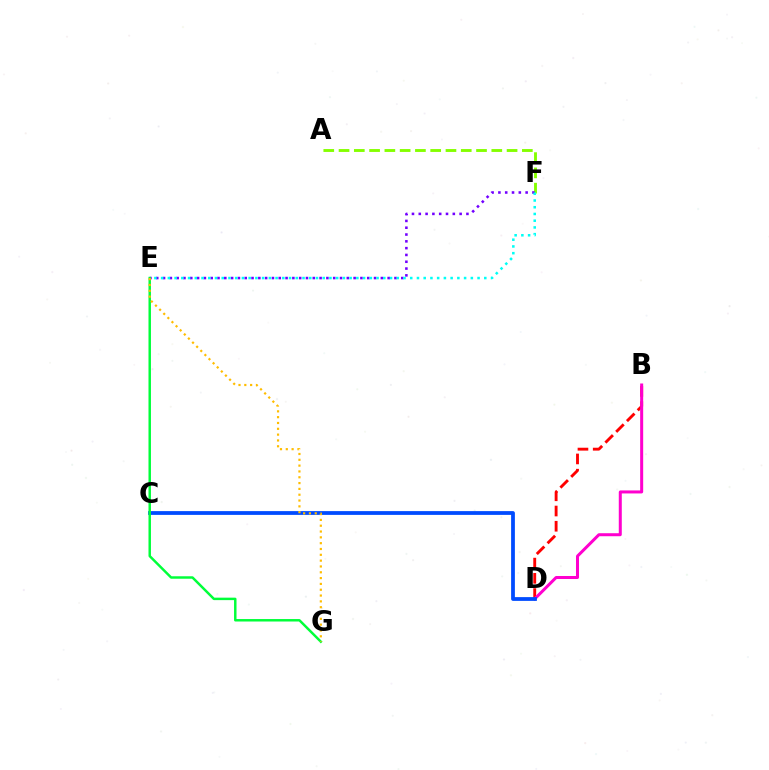{('B', 'D'): [{'color': '#ff0000', 'line_style': 'dashed', 'thickness': 2.07}, {'color': '#ff00cf', 'line_style': 'solid', 'thickness': 2.17}], ('C', 'D'): [{'color': '#004bff', 'line_style': 'solid', 'thickness': 2.71}], ('A', 'F'): [{'color': '#84ff00', 'line_style': 'dashed', 'thickness': 2.08}], ('E', 'F'): [{'color': '#7200ff', 'line_style': 'dotted', 'thickness': 1.85}, {'color': '#00fff6', 'line_style': 'dotted', 'thickness': 1.83}], ('E', 'G'): [{'color': '#00ff39', 'line_style': 'solid', 'thickness': 1.77}, {'color': '#ffbd00', 'line_style': 'dotted', 'thickness': 1.58}]}